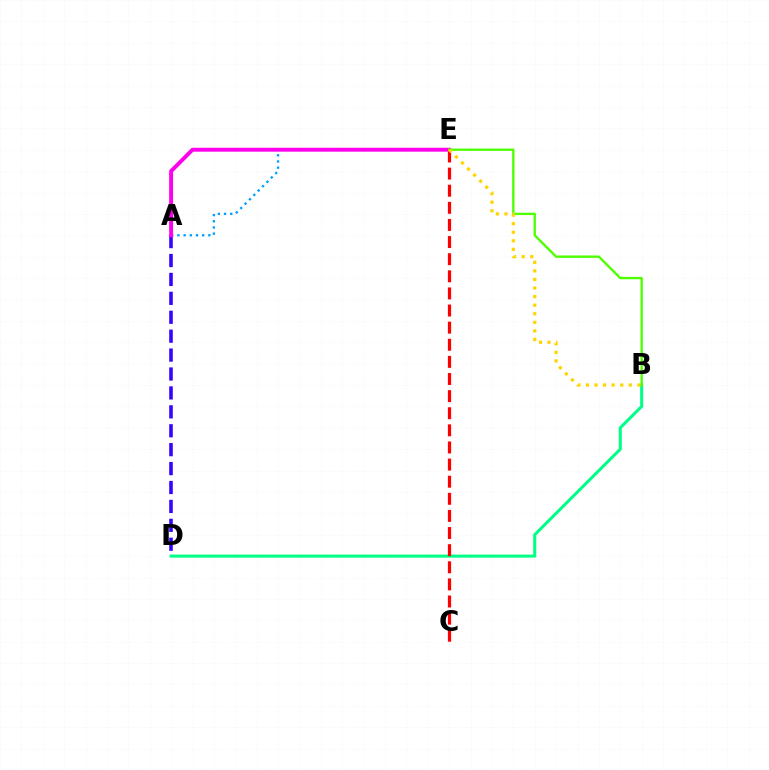{('B', 'D'): [{'color': '#00ff86', 'line_style': 'solid', 'thickness': 2.2}], ('C', 'E'): [{'color': '#ff0000', 'line_style': 'dashed', 'thickness': 2.33}], ('A', 'D'): [{'color': '#3700ff', 'line_style': 'dashed', 'thickness': 2.57}], ('A', 'E'): [{'color': '#009eff', 'line_style': 'dotted', 'thickness': 1.68}, {'color': '#ff00ed', 'line_style': 'solid', 'thickness': 2.82}], ('B', 'E'): [{'color': '#4fff00', 'line_style': 'solid', 'thickness': 1.7}, {'color': '#ffd500', 'line_style': 'dotted', 'thickness': 2.33}]}